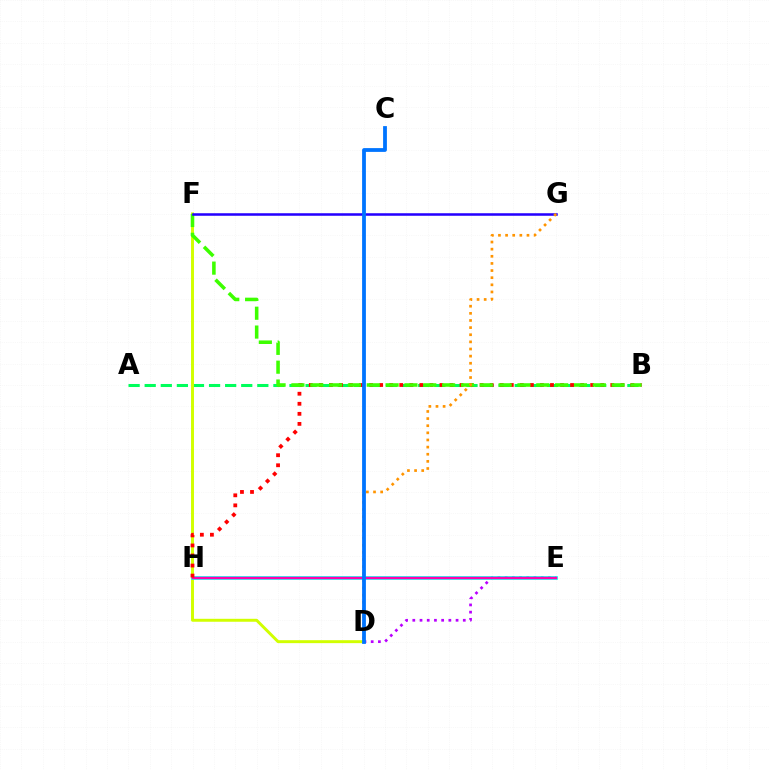{('A', 'B'): [{'color': '#00ff5c', 'line_style': 'dashed', 'thickness': 2.19}], ('D', 'E'): [{'color': '#b900ff', 'line_style': 'dotted', 'thickness': 1.96}], ('D', 'F'): [{'color': '#d1ff00', 'line_style': 'solid', 'thickness': 2.12}], ('E', 'H'): [{'color': '#00fff6', 'line_style': 'solid', 'thickness': 2.64}, {'color': '#ff00ac', 'line_style': 'solid', 'thickness': 1.72}], ('B', 'H'): [{'color': '#ff0000', 'line_style': 'dotted', 'thickness': 2.73}], ('B', 'F'): [{'color': '#3dff00', 'line_style': 'dashed', 'thickness': 2.56}], ('F', 'G'): [{'color': '#2500ff', 'line_style': 'solid', 'thickness': 1.82}], ('D', 'G'): [{'color': '#ff9400', 'line_style': 'dotted', 'thickness': 1.94}], ('C', 'D'): [{'color': '#0074ff', 'line_style': 'solid', 'thickness': 2.73}]}